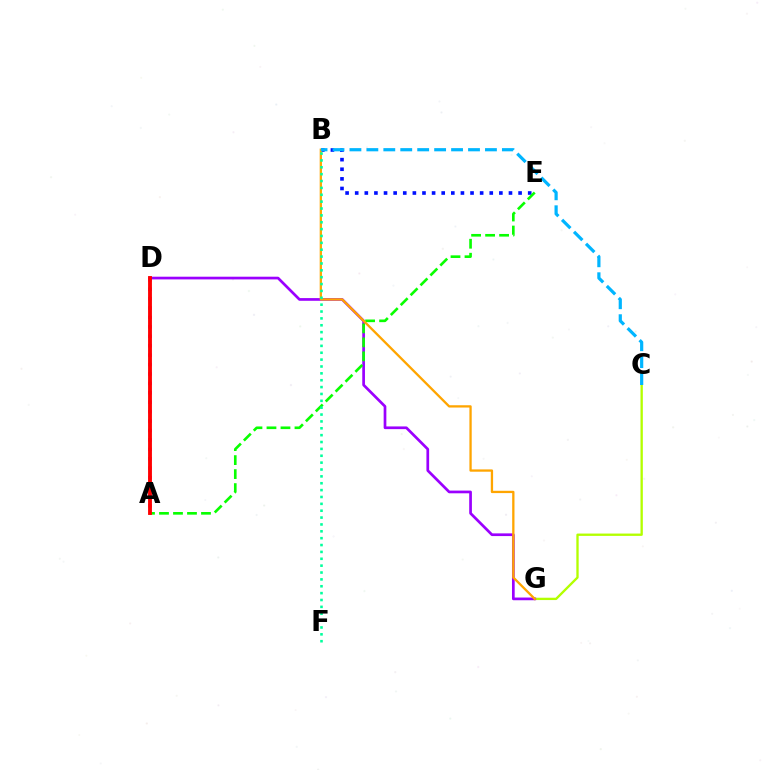{('B', 'E'): [{'color': '#0010ff', 'line_style': 'dotted', 'thickness': 2.61}], ('C', 'G'): [{'color': '#b3ff00', 'line_style': 'solid', 'thickness': 1.68}], ('A', 'D'): [{'color': '#ff00bd', 'line_style': 'dotted', 'thickness': 2.56}, {'color': '#ff0000', 'line_style': 'solid', 'thickness': 2.77}], ('D', 'G'): [{'color': '#9b00ff', 'line_style': 'solid', 'thickness': 1.95}], ('A', 'E'): [{'color': '#08ff00', 'line_style': 'dashed', 'thickness': 1.9}], ('B', 'G'): [{'color': '#ffa500', 'line_style': 'solid', 'thickness': 1.66}], ('B', 'C'): [{'color': '#00b5ff', 'line_style': 'dashed', 'thickness': 2.3}], ('B', 'F'): [{'color': '#00ff9d', 'line_style': 'dotted', 'thickness': 1.87}]}